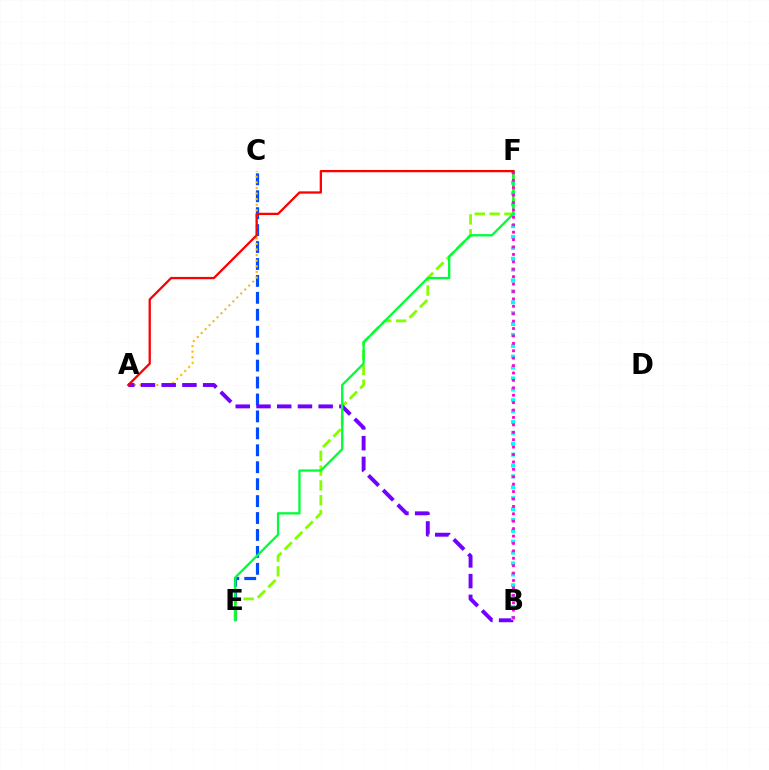{('C', 'E'): [{'color': '#004bff', 'line_style': 'dashed', 'thickness': 2.3}], ('E', 'F'): [{'color': '#84ff00', 'line_style': 'dashed', 'thickness': 2.01}, {'color': '#00ff39', 'line_style': 'solid', 'thickness': 1.67}], ('A', 'C'): [{'color': '#ffbd00', 'line_style': 'dotted', 'thickness': 1.52}], ('A', 'B'): [{'color': '#7200ff', 'line_style': 'dashed', 'thickness': 2.82}], ('B', 'F'): [{'color': '#00fff6', 'line_style': 'dotted', 'thickness': 2.96}, {'color': '#ff00cf', 'line_style': 'dotted', 'thickness': 2.01}], ('A', 'F'): [{'color': '#ff0000', 'line_style': 'solid', 'thickness': 1.65}]}